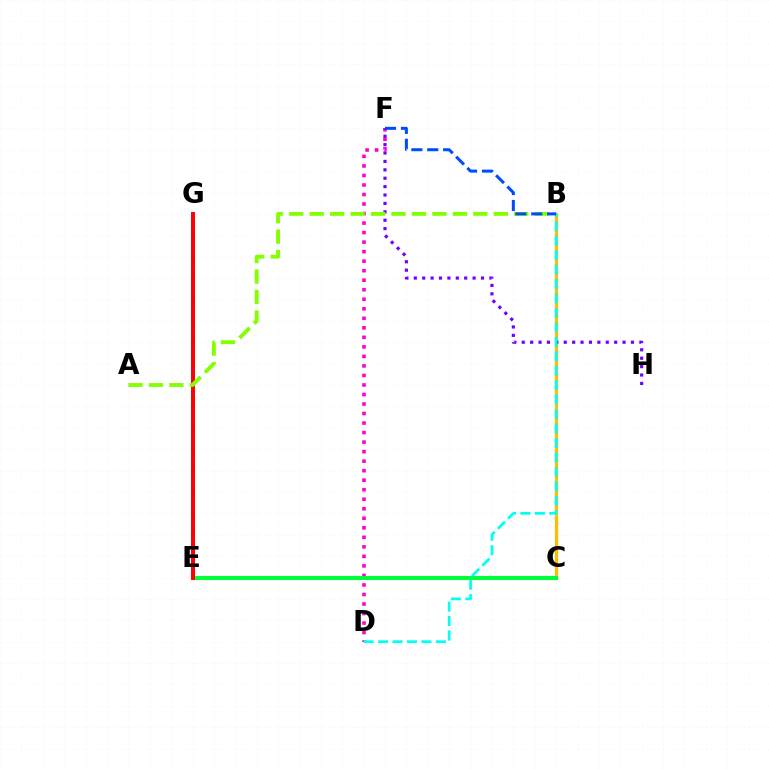{('B', 'C'): [{'color': '#ffbd00', 'line_style': 'solid', 'thickness': 2.35}], ('D', 'F'): [{'color': '#ff00cf', 'line_style': 'dotted', 'thickness': 2.59}], ('C', 'E'): [{'color': '#00ff39', 'line_style': 'solid', 'thickness': 2.95}], ('E', 'G'): [{'color': '#ff0000', 'line_style': 'solid', 'thickness': 2.86}], ('F', 'H'): [{'color': '#7200ff', 'line_style': 'dotted', 'thickness': 2.28}], ('A', 'B'): [{'color': '#84ff00', 'line_style': 'dashed', 'thickness': 2.78}], ('B', 'D'): [{'color': '#00fff6', 'line_style': 'dashed', 'thickness': 1.96}], ('B', 'F'): [{'color': '#004bff', 'line_style': 'dashed', 'thickness': 2.16}]}